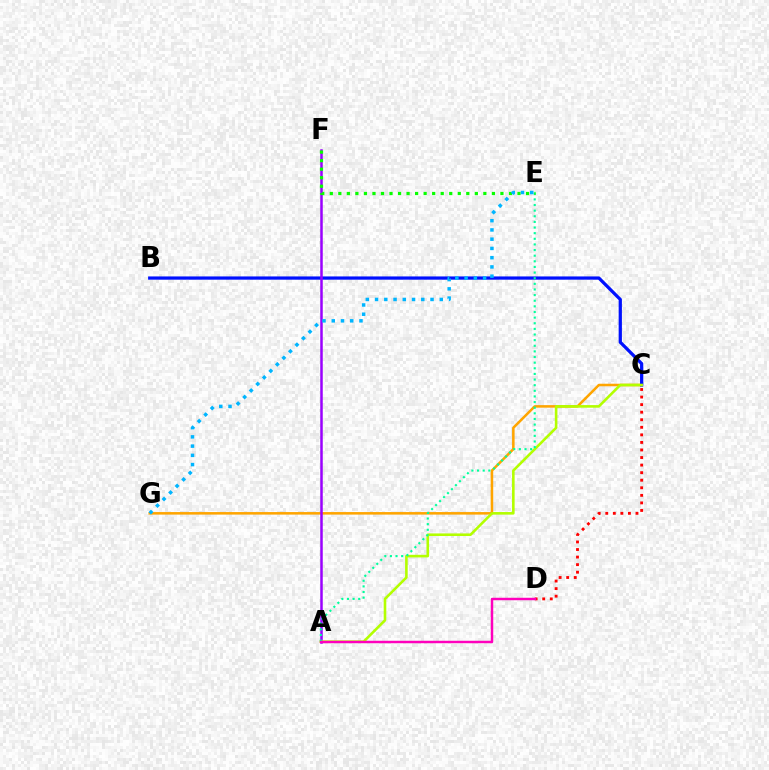{('C', 'G'): [{'color': '#ffa500', 'line_style': 'solid', 'thickness': 1.83}], ('B', 'C'): [{'color': '#0010ff', 'line_style': 'solid', 'thickness': 2.34}], ('A', 'F'): [{'color': '#9b00ff', 'line_style': 'solid', 'thickness': 1.81}], ('A', 'C'): [{'color': '#b3ff00', 'line_style': 'solid', 'thickness': 1.87}], ('A', 'E'): [{'color': '#00ff9d', 'line_style': 'dotted', 'thickness': 1.53}], ('E', 'F'): [{'color': '#08ff00', 'line_style': 'dotted', 'thickness': 2.32}], ('C', 'D'): [{'color': '#ff0000', 'line_style': 'dotted', 'thickness': 2.05}], ('A', 'D'): [{'color': '#ff00bd', 'line_style': 'solid', 'thickness': 1.77}], ('E', 'G'): [{'color': '#00b5ff', 'line_style': 'dotted', 'thickness': 2.51}]}